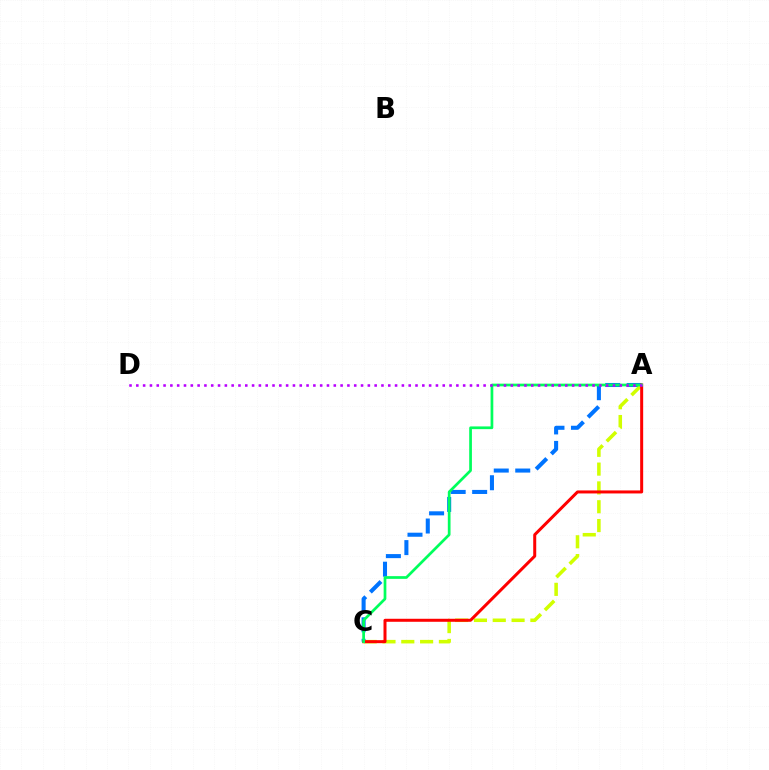{('A', 'C'): [{'color': '#0074ff', 'line_style': 'dashed', 'thickness': 2.92}, {'color': '#d1ff00', 'line_style': 'dashed', 'thickness': 2.56}, {'color': '#ff0000', 'line_style': 'solid', 'thickness': 2.16}, {'color': '#00ff5c', 'line_style': 'solid', 'thickness': 1.96}], ('A', 'D'): [{'color': '#b900ff', 'line_style': 'dotted', 'thickness': 1.85}]}